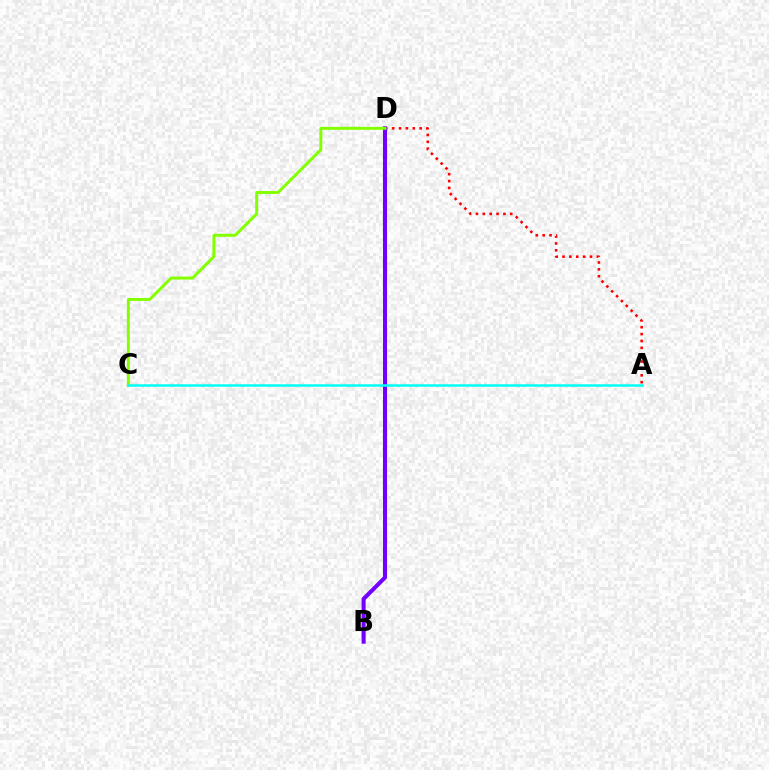{('A', 'D'): [{'color': '#ff0000', 'line_style': 'dotted', 'thickness': 1.87}], ('B', 'D'): [{'color': '#7200ff', 'line_style': 'solid', 'thickness': 2.92}], ('C', 'D'): [{'color': '#84ff00', 'line_style': 'solid', 'thickness': 2.13}], ('A', 'C'): [{'color': '#00fff6', 'line_style': 'solid', 'thickness': 1.81}]}